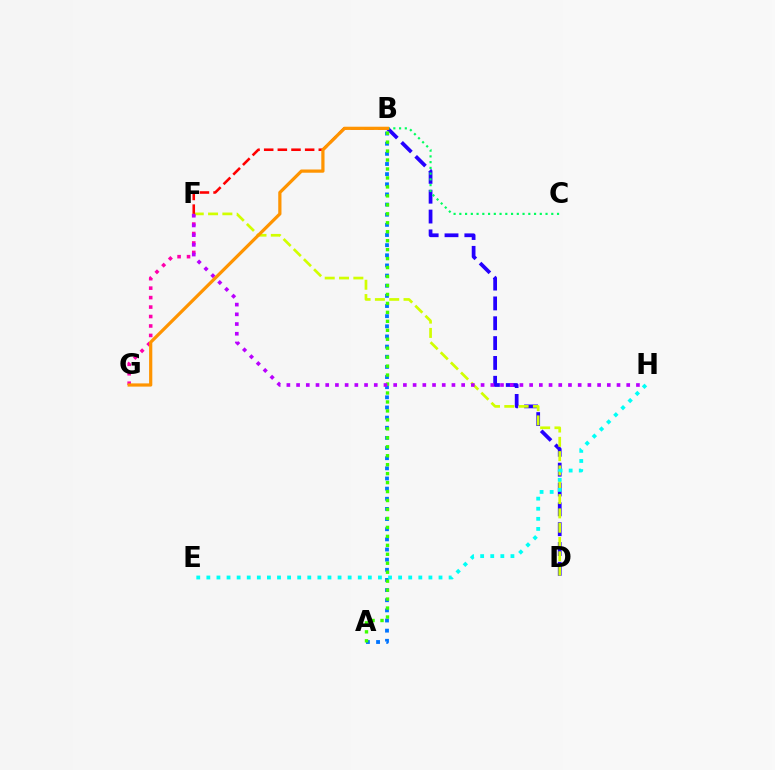{('A', 'B'): [{'color': '#0074ff', 'line_style': 'dotted', 'thickness': 2.76}, {'color': '#3dff00', 'line_style': 'dotted', 'thickness': 2.43}], ('B', 'D'): [{'color': '#2500ff', 'line_style': 'dashed', 'thickness': 2.7}], ('F', 'G'): [{'color': '#ff00ac', 'line_style': 'dotted', 'thickness': 2.57}], ('D', 'F'): [{'color': '#d1ff00', 'line_style': 'dashed', 'thickness': 1.94}], ('B', 'F'): [{'color': '#ff0000', 'line_style': 'dashed', 'thickness': 1.85}], ('F', 'H'): [{'color': '#b900ff', 'line_style': 'dotted', 'thickness': 2.64}], ('E', 'H'): [{'color': '#00fff6', 'line_style': 'dotted', 'thickness': 2.74}], ('B', 'C'): [{'color': '#00ff5c', 'line_style': 'dotted', 'thickness': 1.56}], ('B', 'G'): [{'color': '#ff9400', 'line_style': 'solid', 'thickness': 2.32}]}